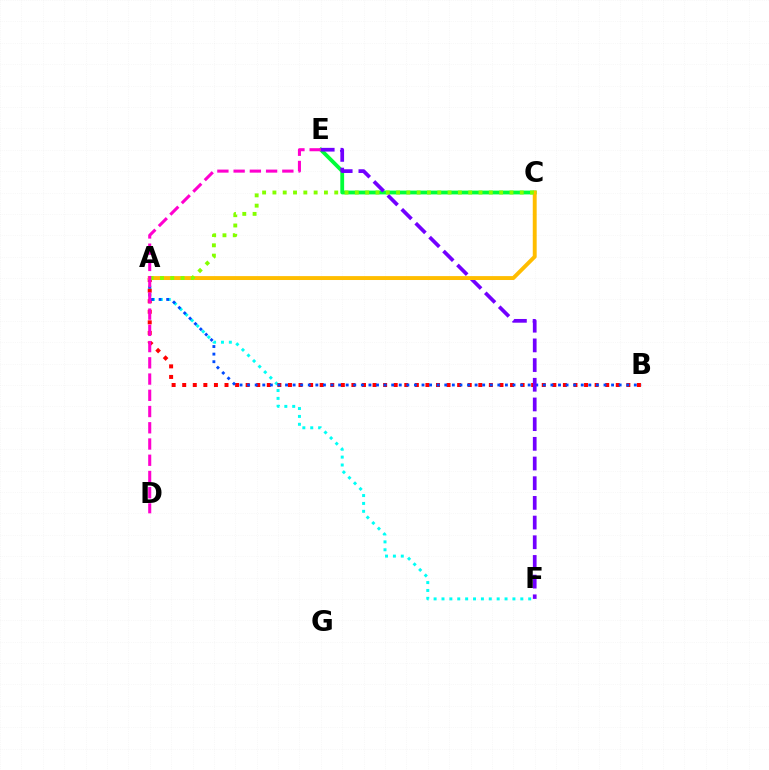{('A', 'F'): [{'color': '#00fff6', 'line_style': 'dotted', 'thickness': 2.14}], ('A', 'B'): [{'color': '#ff0000', 'line_style': 'dotted', 'thickness': 2.87}, {'color': '#004bff', 'line_style': 'dotted', 'thickness': 2.06}], ('C', 'E'): [{'color': '#00ff39', 'line_style': 'solid', 'thickness': 2.74}], ('E', 'F'): [{'color': '#7200ff', 'line_style': 'dashed', 'thickness': 2.67}], ('A', 'C'): [{'color': '#ffbd00', 'line_style': 'solid', 'thickness': 2.82}, {'color': '#84ff00', 'line_style': 'dotted', 'thickness': 2.8}], ('D', 'E'): [{'color': '#ff00cf', 'line_style': 'dashed', 'thickness': 2.21}]}